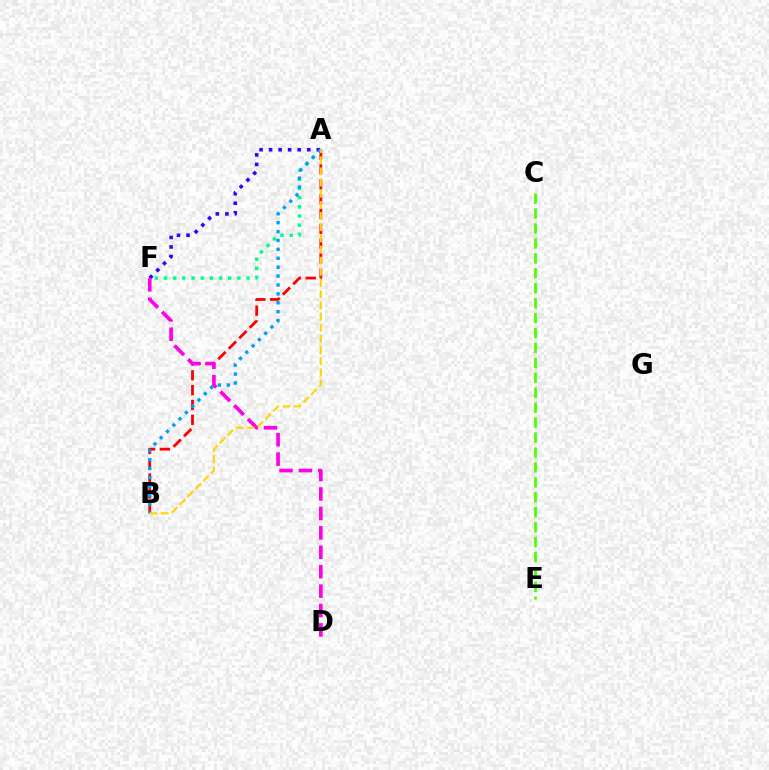{('A', 'B'): [{'color': '#ff0000', 'line_style': 'dashed', 'thickness': 2.01}, {'color': '#009eff', 'line_style': 'dotted', 'thickness': 2.42}, {'color': '#ffd500', 'line_style': 'dashed', 'thickness': 1.52}], ('A', 'F'): [{'color': '#00ff86', 'line_style': 'dotted', 'thickness': 2.49}, {'color': '#3700ff', 'line_style': 'dotted', 'thickness': 2.59}], ('C', 'E'): [{'color': '#4fff00', 'line_style': 'dashed', 'thickness': 2.03}], ('D', 'F'): [{'color': '#ff00ed', 'line_style': 'dashed', 'thickness': 2.64}]}